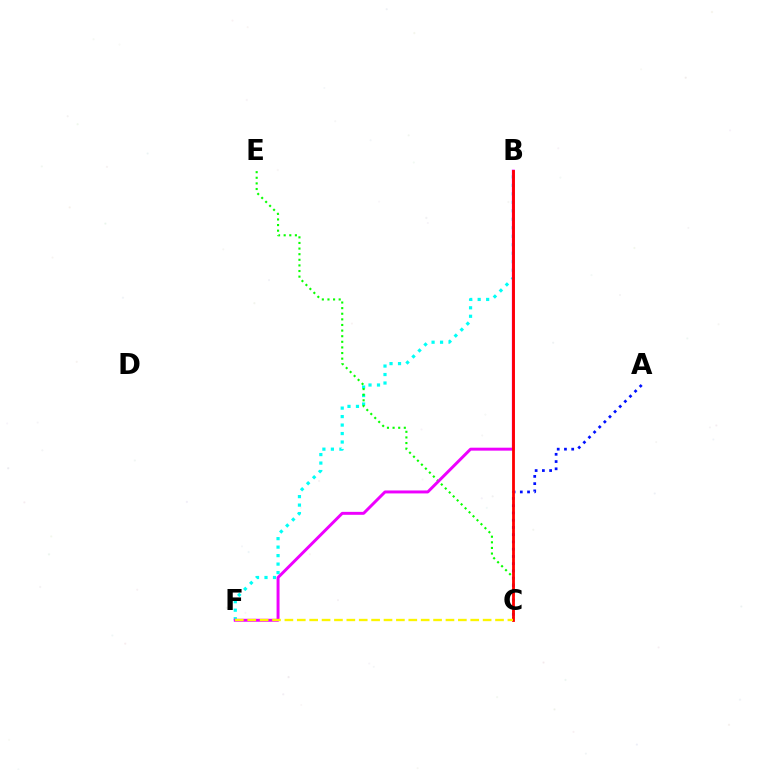{('B', 'F'): [{'color': '#00fff6', 'line_style': 'dotted', 'thickness': 2.3}, {'color': '#ee00ff', 'line_style': 'solid', 'thickness': 2.12}], ('A', 'C'): [{'color': '#0010ff', 'line_style': 'dotted', 'thickness': 1.97}], ('C', 'E'): [{'color': '#08ff00', 'line_style': 'dotted', 'thickness': 1.53}], ('B', 'C'): [{'color': '#ff0000', 'line_style': 'solid', 'thickness': 2.03}], ('C', 'F'): [{'color': '#fcf500', 'line_style': 'dashed', 'thickness': 1.68}]}